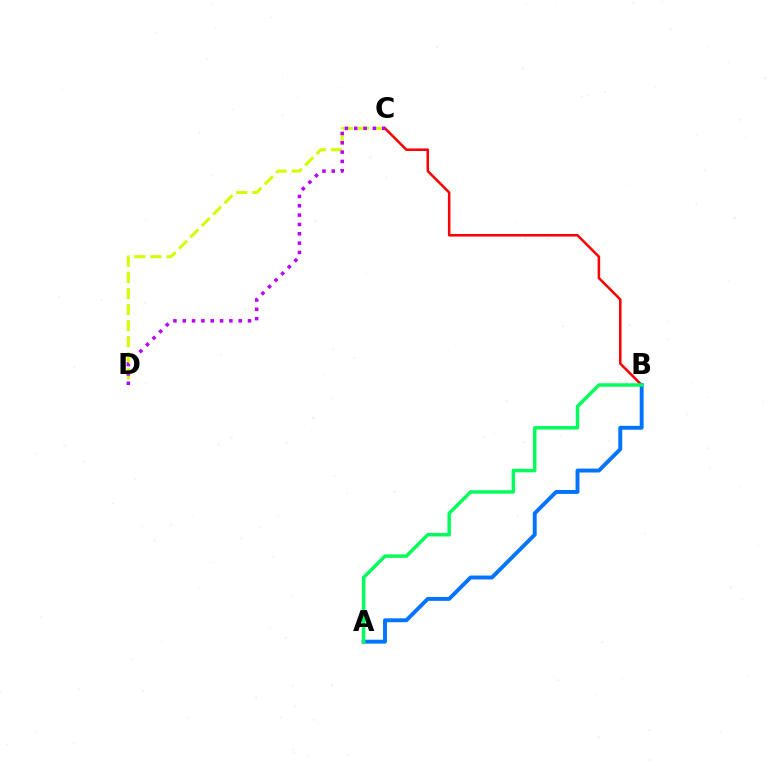{('B', 'C'): [{'color': '#ff0000', 'line_style': 'solid', 'thickness': 1.83}], ('C', 'D'): [{'color': '#d1ff00', 'line_style': 'dashed', 'thickness': 2.18}, {'color': '#b900ff', 'line_style': 'dotted', 'thickness': 2.53}], ('A', 'B'): [{'color': '#0074ff', 'line_style': 'solid', 'thickness': 2.81}, {'color': '#00ff5c', 'line_style': 'solid', 'thickness': 2.49}]}